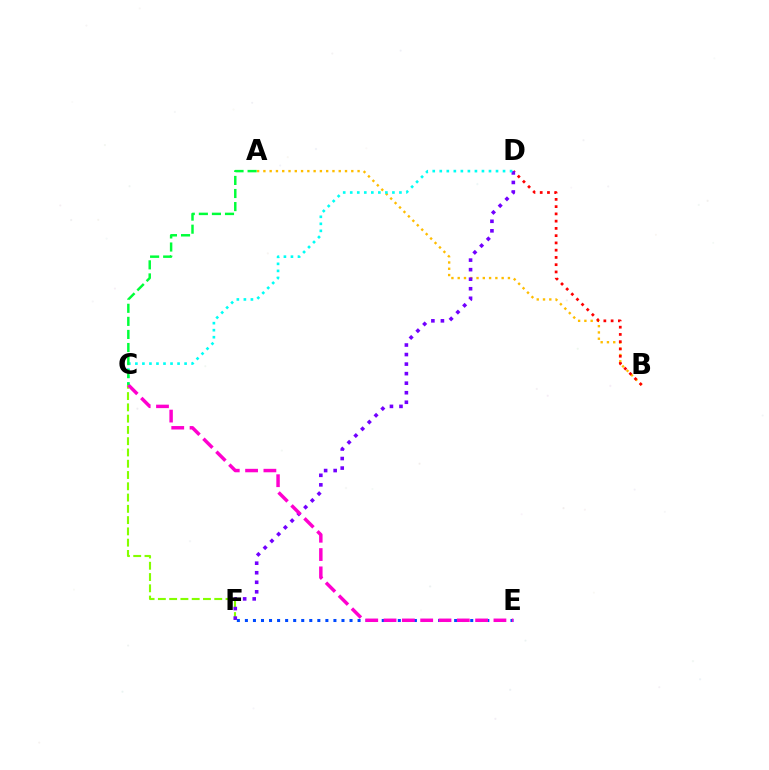{('A', 'B'): [{'color': '#ffbd00', 'line_style': 'dotted', 'thickness': 1.71}], ('C', 'F'): [{'color': '#84ff00', 'line_style': 'dashed', 'thickness': 1.53}], ('B', 'D'): [{'color': '#ff0000', 'line_style': 'dotted', 'thickness': 1.97}], ('E', 'F'): [{'color': '#004bff', 'line_style': 'dotted', 'thickness': 2.19}], ('D', 'F'): [{'color': '#7200ff', 'line_style': 'dotted', 'thickness': 2.59}], ('C', 'D'): [{'color': '#00fff6', 'line_style': 'dotted', 'thickness': 1.91}], ('C', 'E'): [{'color': '#ff00cf', 'line_style': 'dashed', 'thickness': 2.49}], ('A', 'C'): [{'color': '#00ff39', 'line_style': 'dashed', 'thickness': 1.78}]}